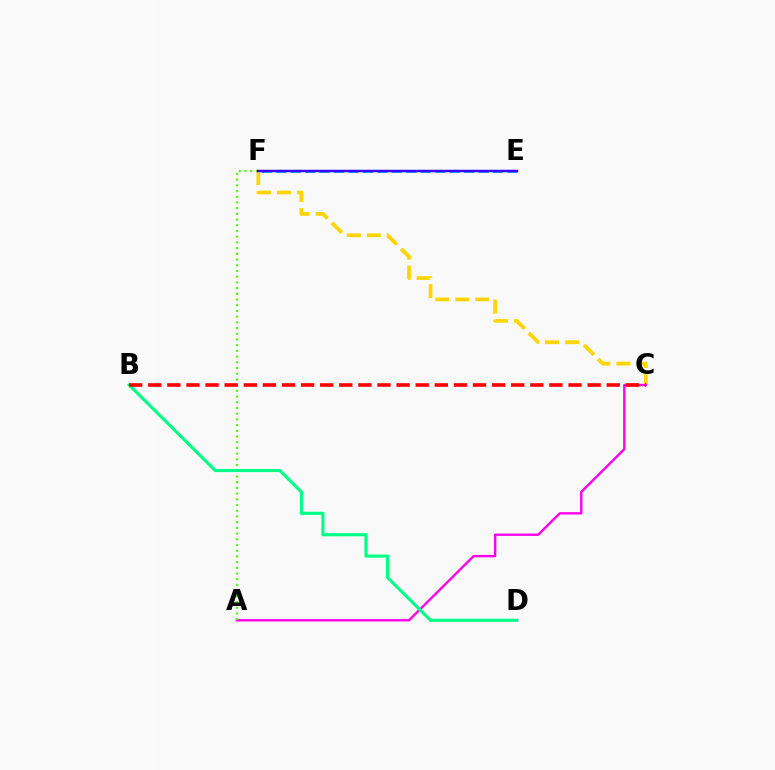{('E', 'F'): [{'color': '#009eff', 'line_style': 'dashed', 'thickness': 1.96}, {'color': '#3700ff', 'line_style': 'solid', 'thickness': 1.79}], ('C', 'F'): [{'color': '#ffd500', 'line_style': 'dashed', 'thickness': 2.72}], ('A', 'C'): [{'color': '#ff00ed', 'line_style': 'solid', 'thickness': 1.71}], ('A', 'F'): [{'color': '#4fff00', 'line_style': 'dotted', 'thickness': 1.55}], ('B', 'D'): [{'color': '#00ff86', 'line_style': 'solid', 'thickness': 2.24}], ('B', 'C'): [{'color': '#ff0000', 'line_style': 'dashed', 'thickness': 2.6}]}